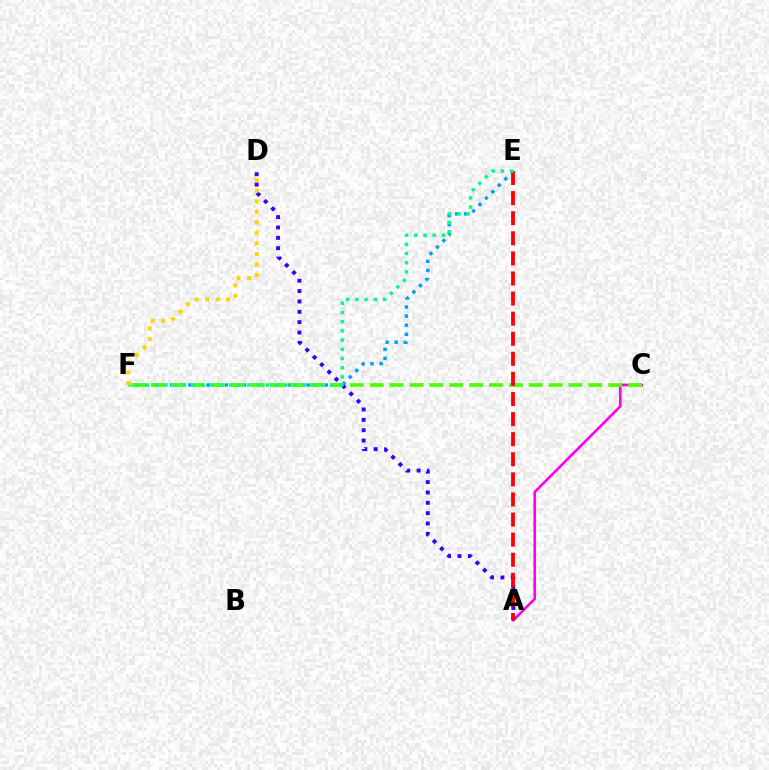{('A', 'C'): [{'color': '#ff00ed', 'line_style': 'solid', 'thickness': 1.89}], ('E', 'F'): [{'color': '#009eff', 'line_style': 'dotted', 'thickness': 2.47}, {'color': '#00ff86', 'line_style': 'dotted', 'thickness': 2.5}], ('C', 'F'): [{'color': '#4fff00', 'line_style': 'dashed', 'thickness': 2.7}], ('A', 'D'): [{'color': '#3700ff', 'line_style': 'dotted', 'thickness': 2.81}], ('A', 'E'): [{'color': '#ff0000', 'line_style': 'dashed', 'thickness': 2.73}], ('D', 'F'): [{'color': '#ffd500', 'line_style': 'dotted', 'thickness': 2.87}]}